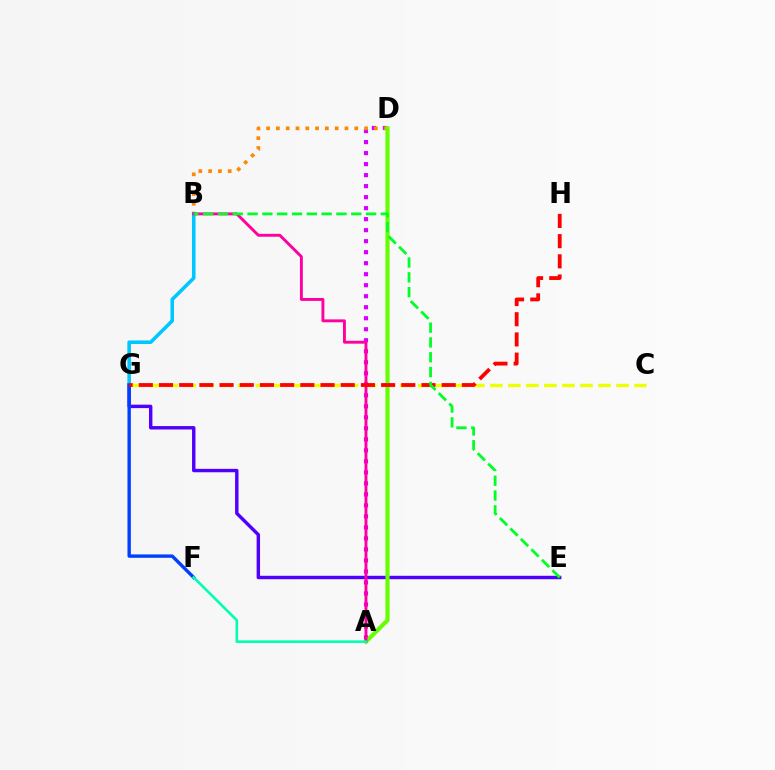{('A', 'D'): [{'color': '#d600ff', 'line_style': 'dotted', 'thickness': 2.99}, {'color': '#66ff00', 'line_style': 'solid', 'thickness': 2.97}], ('E', 'G'): [{'color': '#4f00ff', 'line_style': 'solid', 'thickness': 2.46}], ('B', 'D'): [{'color': '#ff8800', 'line_style': 'dotted', 'thickness': 2.66}], ('B', 'G'): [{'color': '#00c7ff', 'line_style': 'solid', 'thickness': 2.58}], ('C', 'G'): [{'color': '#eeff00', 'line_style': 'dashed', 'thickness': 2.45}], ('F', 'G'): [{'color': '#003fff', 'line_style': 'solid', 'thickness': 2.43}], ('A', 'B'): [{'color': '#ff00a0', 'line_style': 'solid', 'thickness': 2.09}], ('G', 'H'): [{'color': '#ff0000', 'line_style': 'dashed', 'thickness': 2.74}], ('B', 'E'): [{'color': '#00ff27', 'line_style': 'dashed', 'thickness': 2.01}], ('A', 'F'): [{'color': '#00ffaf', 'line_style': 'solid', 'thickness': 1.87}]}